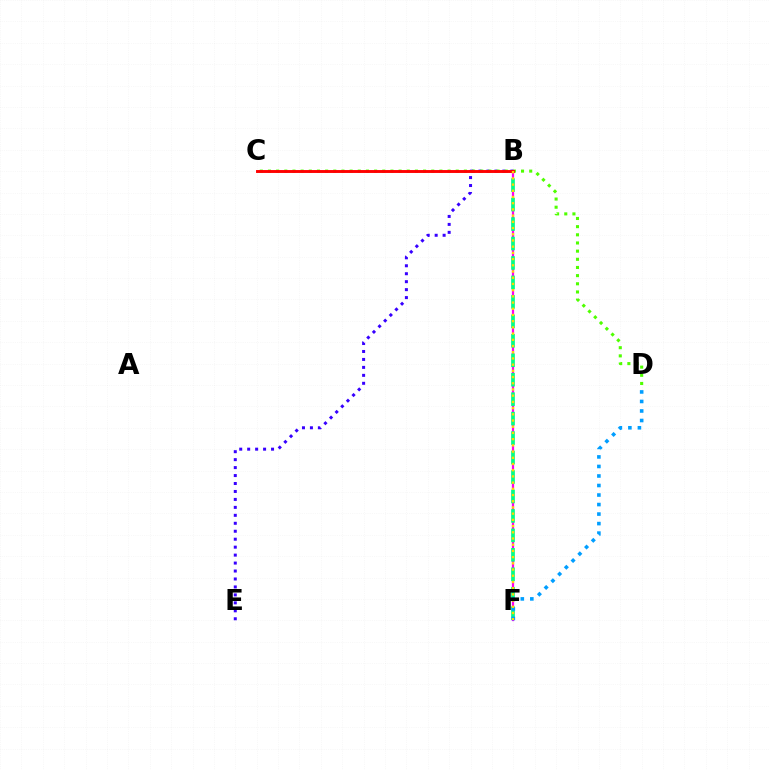{('B', 'F'): [{'color': '#ff00ed', 'line_style': 'solid', 'thickness': 1.62}, {'color': '#00ff86', 'line_style': 'dashed', 'thickness': 2.64}, {'color': '#ffd500', 'line_style': 'dotted', 'thickness': 1.69}], ('B', 'E'): [{'color': '#3700ff', 'line_style': 'dotted', 'thickness': 2.16}], ('D', 'F'): [{'color': '#009eff', 'line_style': 'dotted', 'thickness': 2.59}], ('C', 'D'): [{'color': '#4fff00', 'line_style': 'dotted', 'thickness': 2.22}], ('B', 'C'): [{'color': '#ff0000', 'line_style': 'solid', 'thickness': 2.09}]}